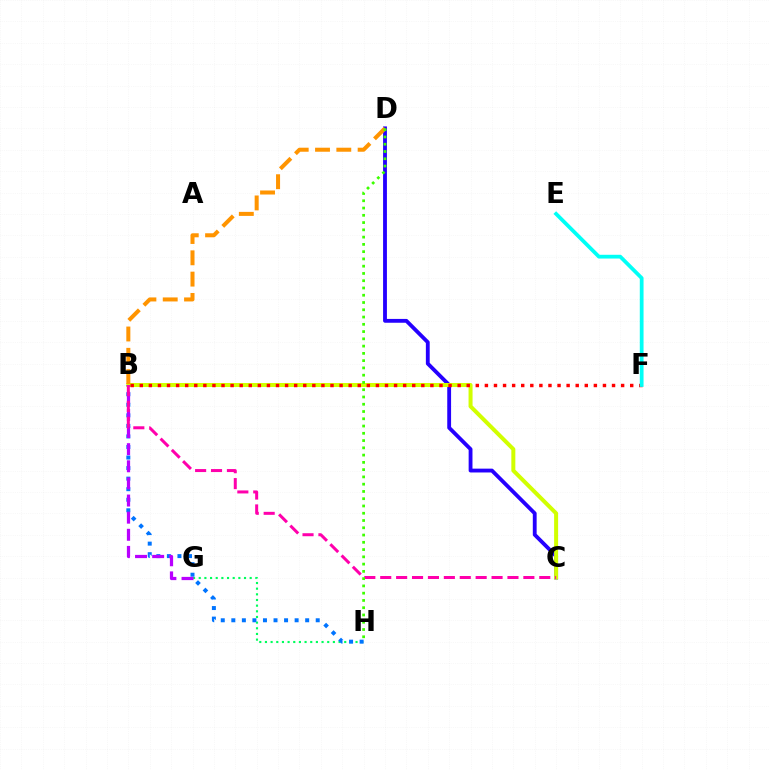{('C', 'D'): [{'color': '#2500ff', 'line_style': 'solid', 'thickness': 2.76}], ('G', 'H'): [{'color': '#00ff5c', 'line_style': 'dotted', 'thickness': 1.54}], ('B', 'C'): [{'color': '#d1ff00', 'line_style': 'solid', 'thickness': 2.88}, {'color': '#ff00ac', 'line_style': 'dashed', 'thickness': 2.16}], ('B', 'H'): [{'color': '#0074ff', 'line_style': 'dotted', 'thickness': 2.87}], ('B', 'G'): [{'color': '#b900ff', 'line_style': 'dashed', 'thickness': 2.33}], ('B', 'F'): [{'color': '#ff0000', 'line_style': 'dotted', 'thickness': 2.47}], ('B', 'D'): [{'color': '#ff9400', 'line_style': 'dashed', 'thickness': 2.89}], ('D', 'H'): [{'color': '#3dff00', 'line_style': 'dotted', 'thickness': 1.97}], ('E', 'F'): [{'color': '#00fff6', 'line_style': 'solid', 'thickness': 2.71}]}